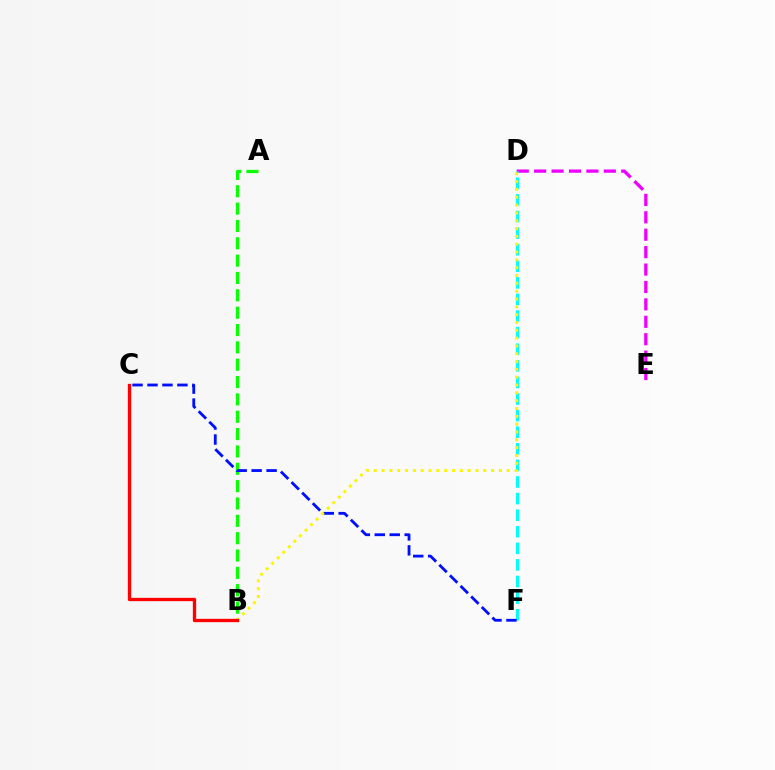{('A', 'B'): [{'color': '#08ff00', 'line_style': 'dashed', 'thickness': 2.36}], ('D', 'E'): [{'color': '#ee00ff', 'line_style': 'dashed', 'thickness': 2.37}], ('D', 'F'): [{'color': '#00fff6', 'line_style': 'dashed', 'thickness': 2.25}], ('C', 'F'): [{'color': '#0010ff', 'line_style': 'dashed', 'thickness': 2.03}], ('B', 'D'): [{'color': '#fcf500', 'line_style': 'dotted', 'thickness': 2.13}], ('B', 'C'): [{'color': '#ff0000', 'line_style': 'solid', 'thickness': 2.4}]}